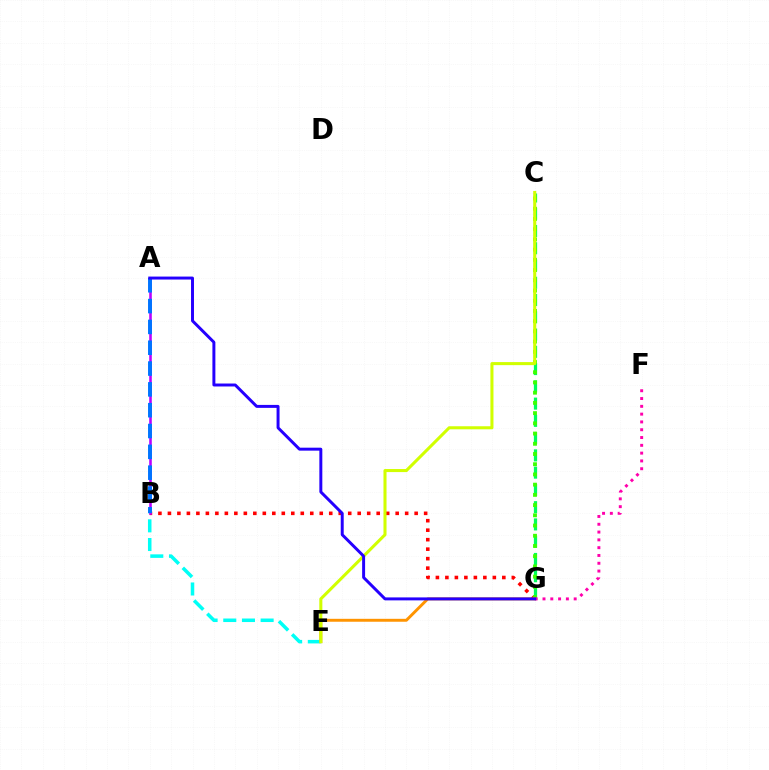{('B', 'G'): [{'color': '#ff0000', 'line_style': 'dotted', 'thickness': 2.58}], ('B', 'E'): [{'color': '#00fff6', 'line_style': 'dashed', 'thickness': 2.54}], ('C', 'G'): [{'color': '#00ff5c', 'line_style': 'dashed', 'thickness': 2.34}, {'color': '#3dff00', 'line_style': 'dotted', 'thickness': 2.78}], ('A', 'B'): [{'color': '#b900ff', 'line_style': 'solid', 'thickness': 1.86}, {'color': '#0074ff', 'line_style': 'dashed', 'thickness': 2.83}], ('E', 'G'): [{'color': '#ff9400', 'line_style': 'solid', 'thickness': 2.1}], ('C', 'E'): [{'color': '#d1ff00', 'line_style': 'solid', 'thickness': 2.2}], ('F', 'G'): [{'color': '#ff00ac', 'line_style': 'dotted', 'thickness': 2.12}], ('A', 'G'): [{'color': '#2500ff', 'line_style': 'solid', 'thickness': 2.13}]}